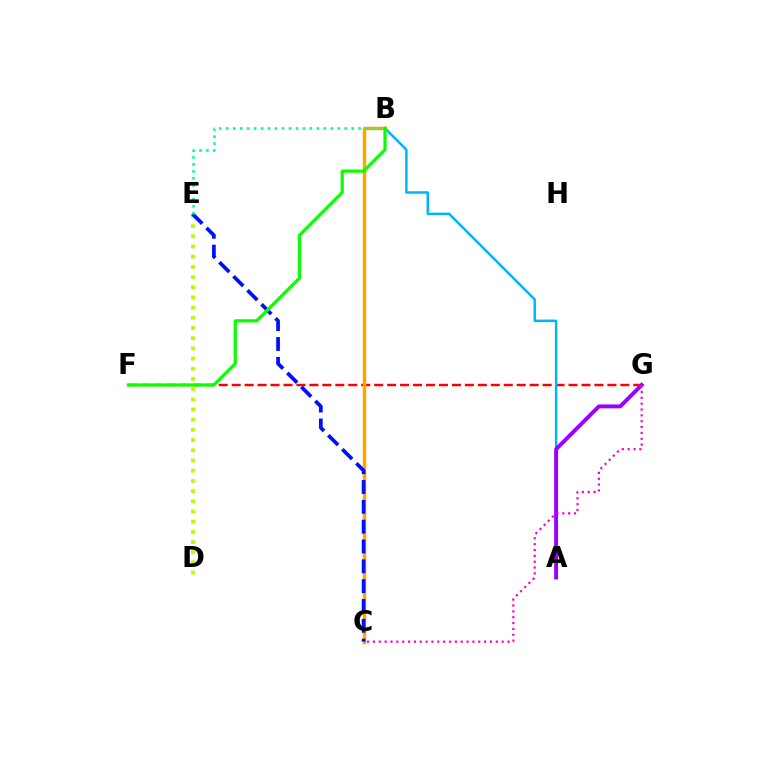{('F', 'G'): [{'color': '#ff0000', 'line_style': 'dashed', 'thickness': 1.76}], ('A', 'B'): [{'color': '#00b5ff', 'line_style': 'solid', 'thickness': 1.79}], ('B', 'C'): [{'color': '#ffa500', 'line_style': 'solid', 'thickness': 2.49}], ('A', 'G'): [{'color': '#9b00ff', 'line_style': 'solid', 'thickness': 2.82}], ('C', 'G'): [{'color': '#ff00bd', 'line_style': 'dotted', 'thickness': 1.59}], ('D', 'E'): [{'color': '#b3ff00', 'line_style': 'dotted', 'thickness': 2.77}], ('C', 'E'): [{'color': '#0010ff', 'line_style': 'dashed', 'thickness': 2.69}], ('B', 'F'): [{'color': '#08ff00', 'line_style': 'solid', 'thickness': 2.29}], ('B', 'E'): [{'color': '#00ff9d', 'line_style': 'dotted', 'thickness': 1.89}]}